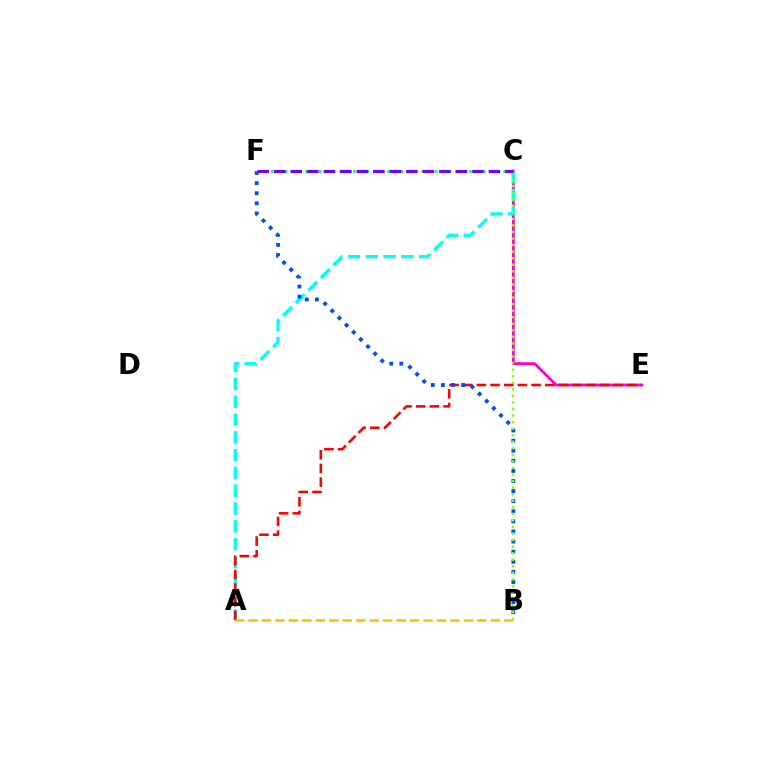{('C', 'F'): [{'color': '#00ff39', 'line_style': 'dotted', 'thickness': 1.86}, {'color': '#7200ff', 'line_style': 'dashed', 'thickness': 2.24}], ('C', 'E'): [{'color': '#ff00cf', 'line_style': 'solid', 'thickness': 1.99}], ('A', 'C'): [{'color': '#00fff6', 'line_style': 'dashed', 'thickness': 2.42}], ('A', 'E'): [{'color': '#ff0000', 'line_style': 'dashed', 'thickness': 1.86}], ('A', 'B'): [{'color': '#ffbd00', 'line_style': 'dashed', 'thickness': 1.83}], ('B', 'F'): [{'color': '#004bff', 'line_style': 'dotted', 'thickness': 2.74}], ('B', 'C'): [{'color': '#84ff00', 'line_style': 'dotted', 'thickness': 1.78}]}